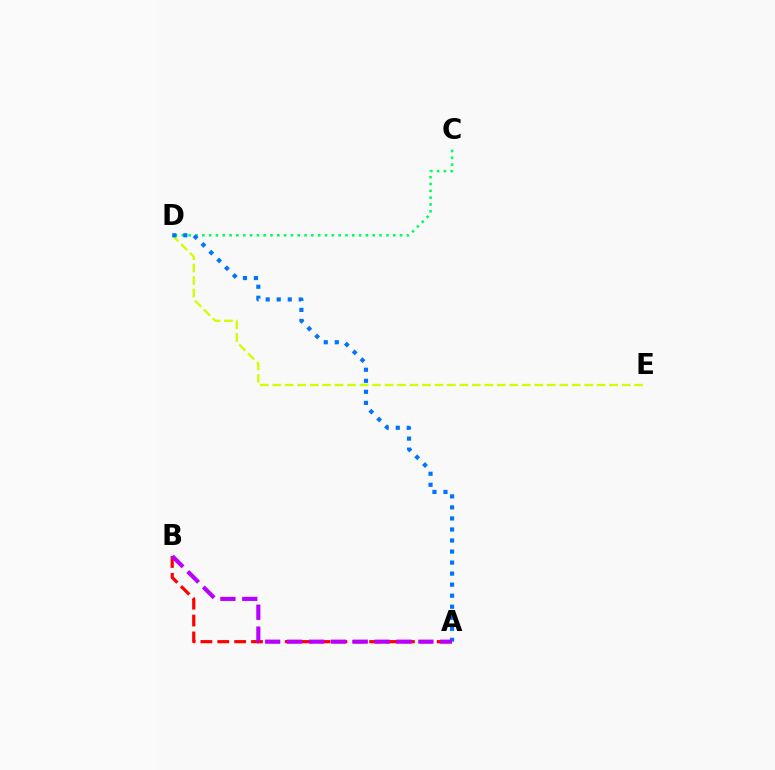{('C', 'D'): [{'color': '#00ff5c', 'line_style': 'dotted', 'thickness': 1.85}], ('D', 'E'): [{'color': '#d1ff00', 'line_style': 'dashed', 'thickness': 1.7}], ('A', 'B'): [{'color': '#ff0000', 'line_style': 'dashed', 'thickness': 2.29}, {'color': '#b900ff', 'line_style': 'dashed', 'thickness': 2.97}], ('A', 'D'): [{'color': '#0074ff', 'line_style': 'dotted', 'thickness': 3.0}]}